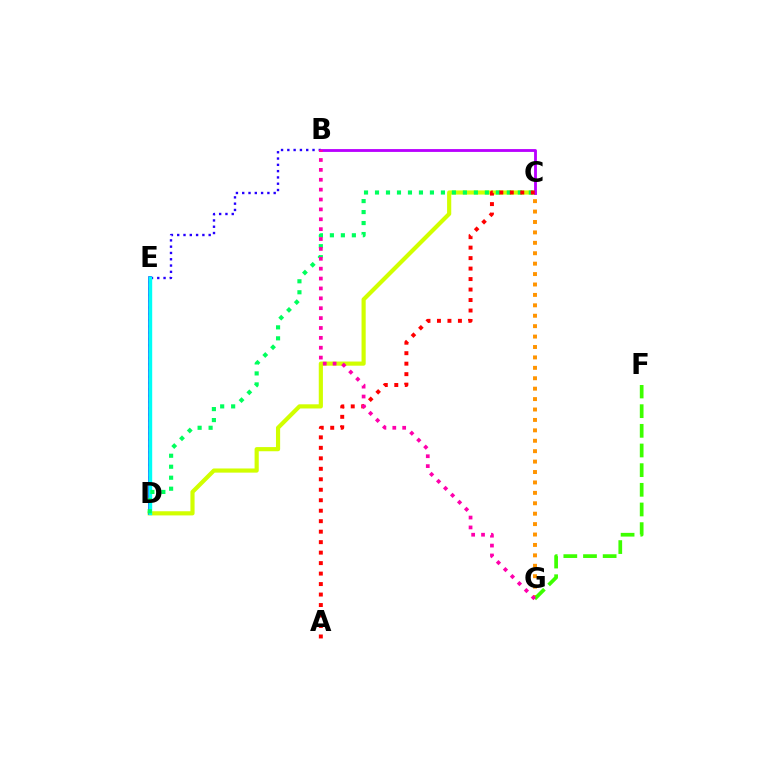{('B', 'D'): [{'color': '#2500ff', 'line_style': 'dotted', 'thickness': 1.71}], ('C', 'D'): [{'color': '#d1ff00', 'line_style': 'solid', 'thickness': 2.99}, {'color': '#00ff5c', 'line_style': 'dotted', 'thickness': 2.98}], ('D', 'E'): [{'color': '#0074ff', 'line_style': 'solid', 'thickness': 2.66}, {'color': '#00fff6', 'line_style': 'solid', 'thickness': 2.44}], ('B', 'C'): [{'color': '#b900ff', 'line_style': 'solid', 'thickness': 2.04}], ('C', 'G'): [{'color': '#ff9400', 'line_style': 'dotted', 'thickness': 2.83}], ('F', 'G'): [{'color': '#3dff00', 'line_style': 'dashed', 'thickness': 2.67}], ('A', 'C'): [{'color': '#ff0000', 'line_style': 'dotted', 'thickness': 2.85}], ('B', 'G'): [{'color': '#ff00ac', 'line_style': 'dotted', 'thickness': 2.68}]}